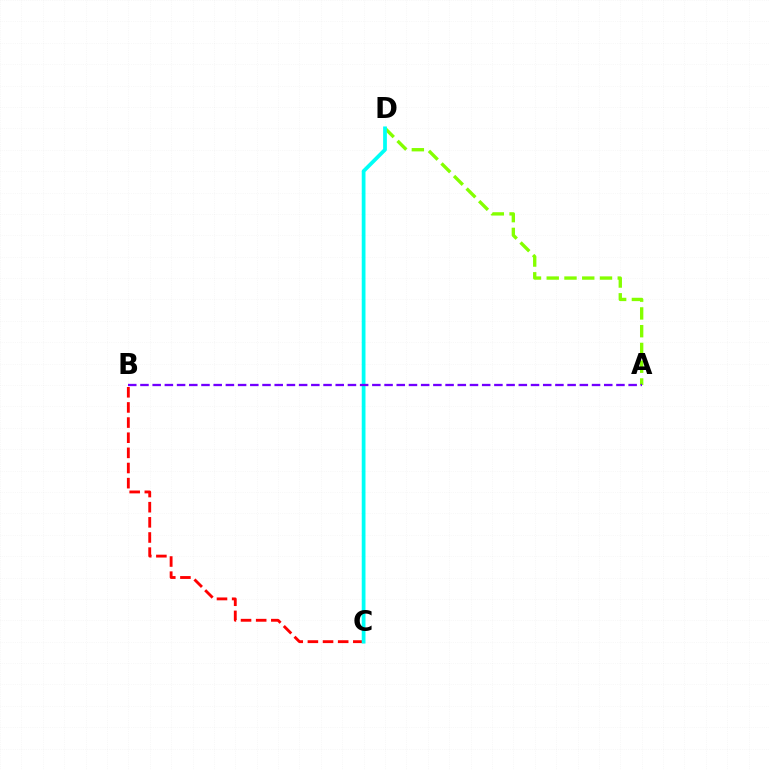{('B', 'C'): [{'color': '#ff0000', 'line_style': 'dashed', 'thickness': 2.06}], ('A', 'D'): [{'color': '#84ff00', 'line_style': 'dashed', 'thickness': 2.41}], ('C', 'D'): [{'color': '#00fff6', 'line_style': 'solid', 'thickness': 2.7}], ('A', 'B'): [{'color': '#7200ff', 'line_style': 'dashed', 'thickness': 1.66}]}